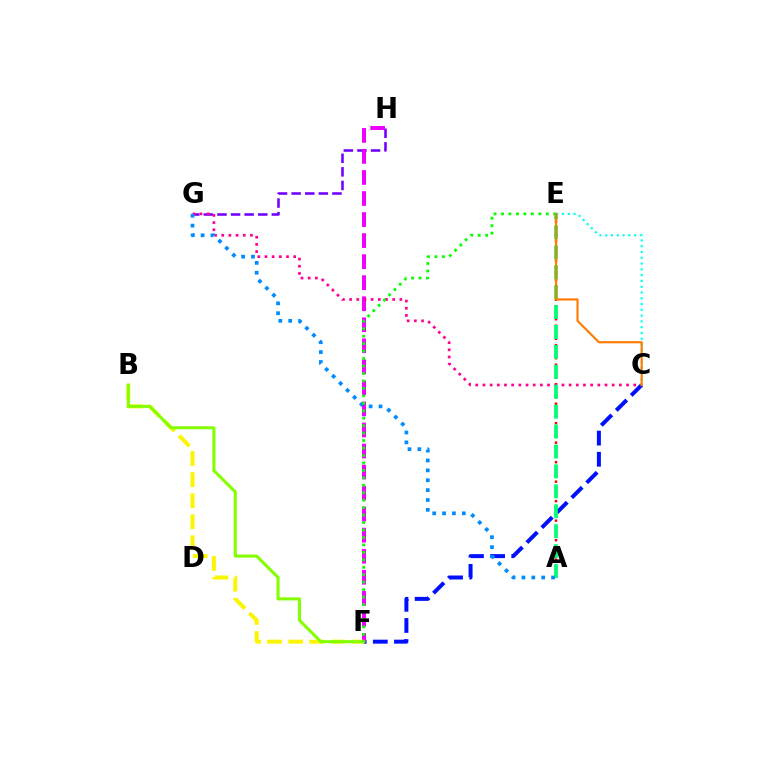{('C', 'F'): [{'color': '#0010ff', 'line_style': 'dashed', 'thickness': 2.87}], ('G', 'H'): [{'color': '#7200ff', 'line_style': 'dashed', 'thickness': 1.85}], ('F', 'H'): [{'color': '#ee00ff', 'line_style': 'dashed', 'thickness': 2.86}], ('A', 'E'): [{'color': '#ff0000', 'line_style': 'dotted', 'thickness': 1.77}, {'color': '#00ff74', 'line_style': 'dashed', 'thickness': 2.71}], ('C', 'G'): [{'color': '#ff0094', 'line_style': 'dotted', 'thickness': 1.95}], ('B', 'F'): [{'color': '#fcf500', 'line_style': 'dashed', 'thickness': 2.86}, {'color': '#84ff00', 'line_style': 'solid', 'thickness': 2.2}], ('C', 'E'): [{'color': '#00fff6', 'line_style': 'dotted', 'thickness': 1.57}, {'color': '#ff7c00', 'line_style': 'solid', 'thickness': 1.55}], ('A', 'G'): [{'color': '#008cff', 'line_style': 'dotted', 'thickness': 2.68}], ('E', 'F'): [{'color': '#08ff00', 'line_style': 'dotted', 'thickness': 2.03}]}